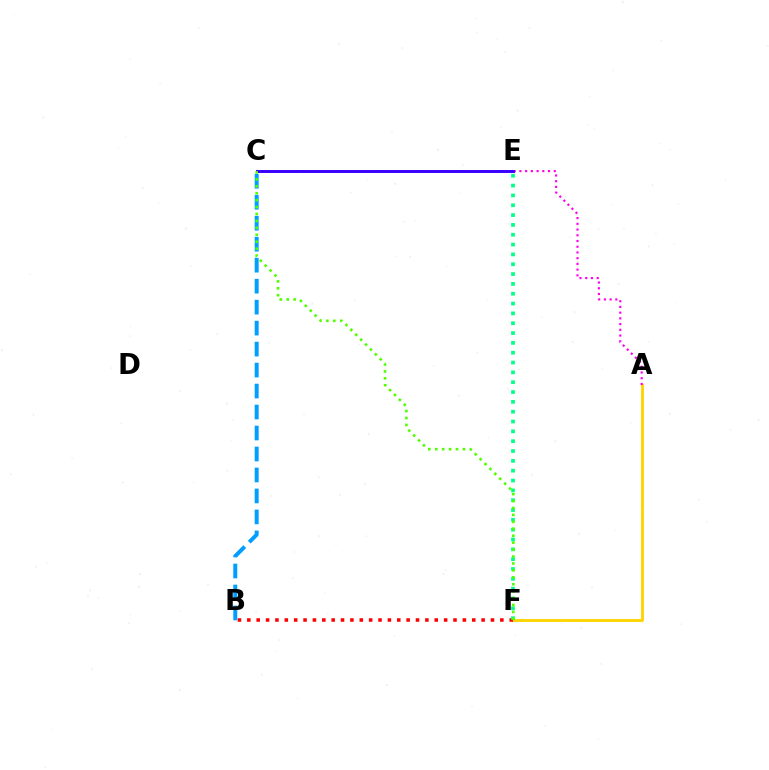{('B', 'C'): [{'color': '#009eff', 'line_style': 'dashed', 'thickness': 2.85}], ('A', 'F'): [{'color': '#ffd500', 'line_style': 'solid', 'thickness': 2.06}], ('A', 'C'): [{'color': '#ff00ed', 'line_style': 'dotted', 'thickness': 1.55}], ('C', 'E'): [{'color': '#3700ff', 'line_style': 'solid', 'thickness': 2.11}], ('B', 'F'): [{'color': '#ff0000', 'line_style': 'dotted', 'thickness': 2.55}], ('E', 'F'): [{'color': '#00ff86', 'line_style': 'dotted', 'thickness': 2.67}], ('C', 'F'): [{'color': '#4fff00', 'line_style': 'dotted', 'thickness': 1.88}]}